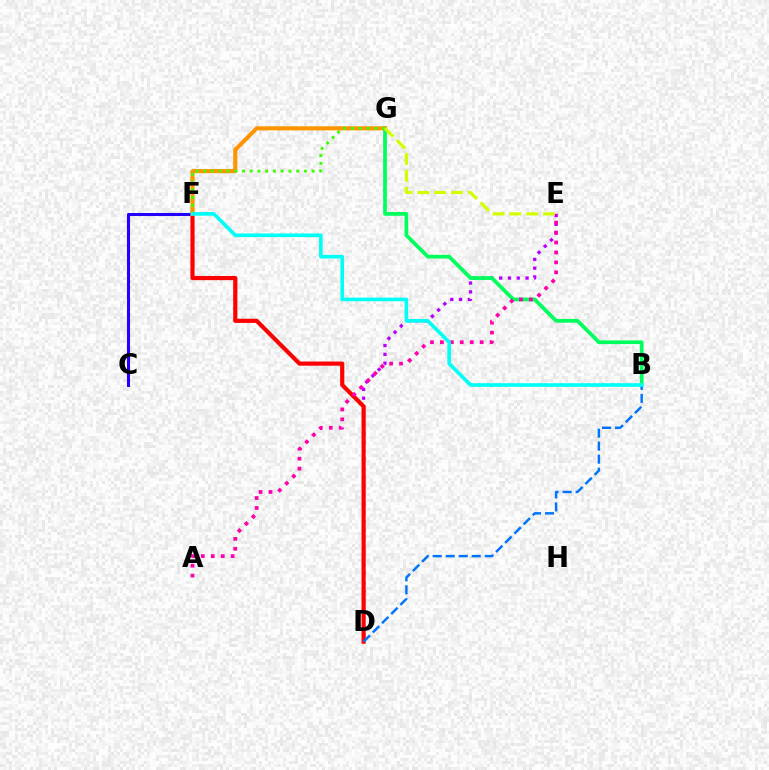{('D', 'E'): [{'color': '#b900ff', 'line_style': 'dotted', 'thickness': 2.39}], ('C', 'F'): [{'color': '#2500ff', 'line_style': 'solid', 'thickness': 2.21}], ('B', 'G'): [{'color': '#00ff5c', 'line_style': 'solid', 'thickness': 2.69}], ('D', 'F'): [{'color': '#ff0000', 'line_style': 'solid', 'thickness': 3.0}], ('B', 'D'): [{'color': '#0074ff', 'line_style': 'dashed', 'thickness': 1.77}], ('F', 'G'): [{'color': '#ff9400', 'line_style': 'solid', 'thickness': 2.95}, {'color': '#3dff00', 'line_style': 'dotted', 'thickness': 2.1}], ('A', 'E'): [{'color': '#ff00ac', 'line_style': 'dotted', 'thickness': 2.7}], ('B', 'F'): [{'color': '#00fff6', 'line_style': 'solid', 'thickness': 2.61}], ('E', 'G'): [{'color': '#d1ff00', 'line_style': 'dashed', 'thickness': 2.28}]}